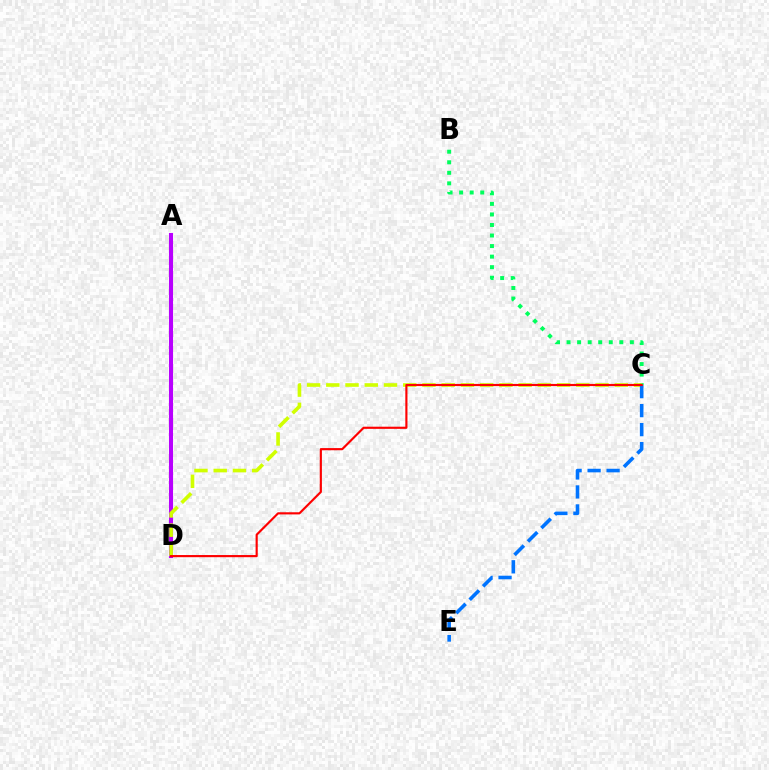{('A', 'D'): [{'color': '#b900ff', 'line_style': 'solid', 'thickness': 2.93}], ('B', 'C'): [{'color': '#00ff5c', 'line_style': 'dotted', 'thickness': 2.87}], ('C', 'D'): [{'color': '#d1ff00', 'line_style': 'dashed', 'thickness': 2.61}, {'color': '#ff0000', 'line_style': 'solid', 'thickness': 1.55}], ('C', 'E'): [{'color': '#0074ff', 'line_style': 'dashed', 'thickness': 2.58}]}